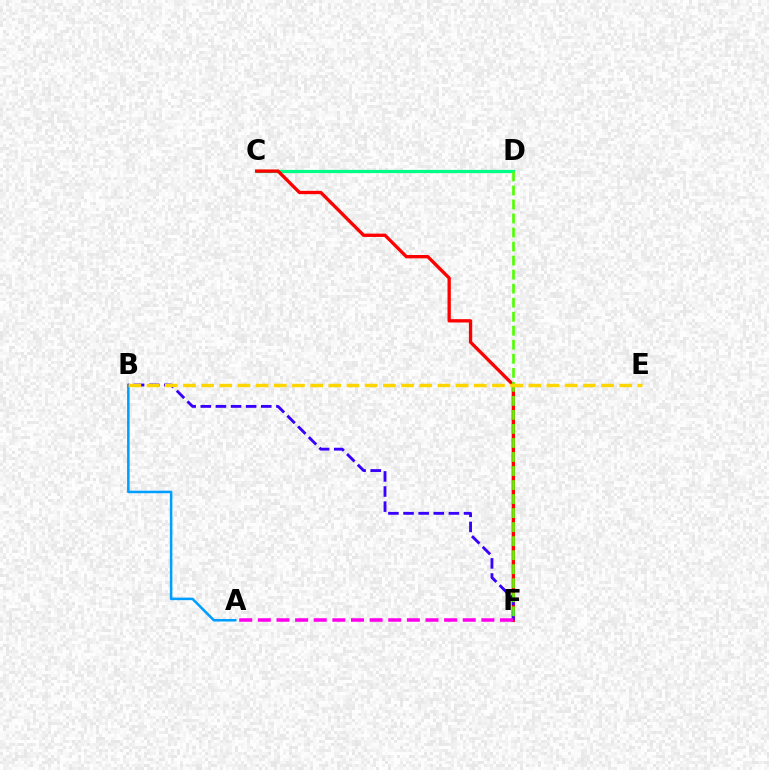{('C', 'D'): [{'color': '#00ff86', 'line_style': 'solid', 'thickness': 2.32}], ('A', 'B'): [{'color': '#009eff', 'line_style': 'solid', 'thickness': 1.82}], ('C', 'F'): [{'color': '#ff0000', 'line_style': 'solid', 'thickness': 2.39}], ('B', 'F'): [{'color': '#3700ff', 'line_style': 'dashed', 'thickness': 2.05}], ('D', 'F'): [{'color': '#4fff00', 'line_style': 'dashed', 'thickness': 1.91}], ('A', 'F'): [{'color': '#ff00ed', 'line_style': 'dashed', 'thickness': 2.53}], ('B', 'E'): [{'color': '#ffd500', 'line_style': 'dashed', 'thickness': 2.47}]}